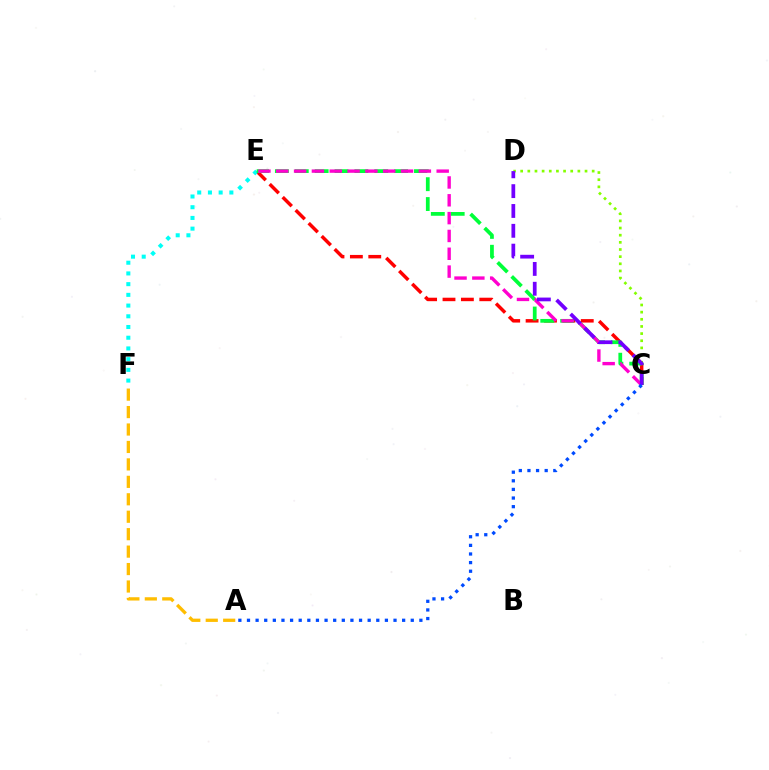{('C', 'D'): [{'color': '#84ff00', 'line_style': 'dotted', 'thickness': 1.94}, {'color': '#7200ff', 'line_style': 'dashed', 'thickness': 2.69}], ('C', 'E'): [{'color': '#ff0000', 'line_style': 'dashed', 'thickness': 2.5}, {'color': '#00ff39', 'line_style': 'dashed', 'thickness': 2.7}, {'color': '#ff00cf', 'line_style': 'dashed', 'thickness': 2.42}], ('E', 'F'): [{'color': '#00fff6', 'line_style': 'dotted', 'thickness': 2.91}], ('A', 'C'): [{'color': '#004bff', 'line_style': 'dotted', 'thickness': 2.34}], ('A', 'F'): [{'color': '#ffbd00', 'line_style': 'dashed', 'thickness': 2.37}]}